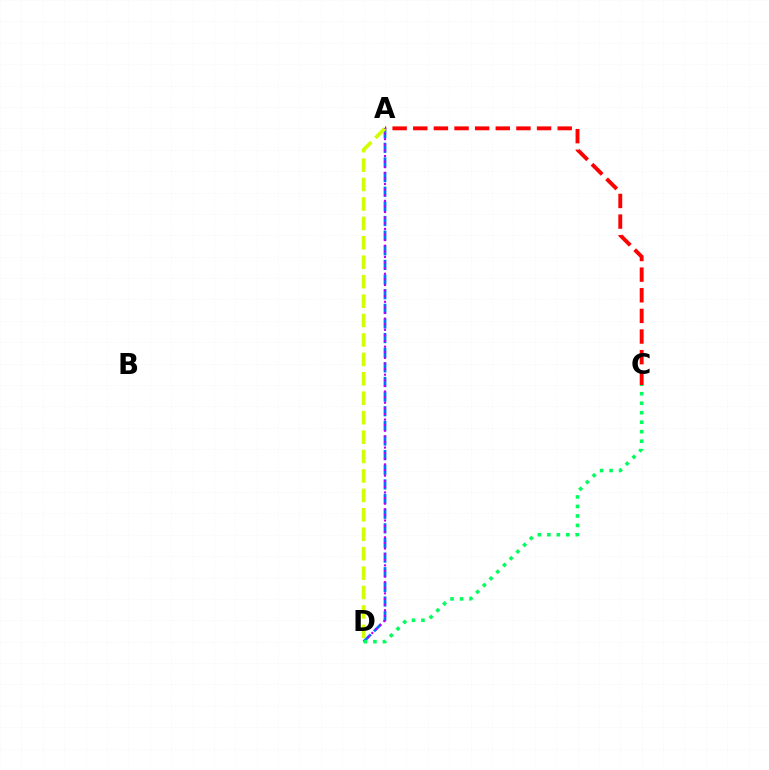{('A', 'D'): [{'color': '#0074ff', 'line_style': 'dashed', 'thickness': 1.99}, {'color': '#d1ff00', 'line_style': 'dashed', 'thickness': 2.64}, {'color': '#b900ff', 'line_style': 'dotted', 'thickness': 1.52}], ('A', 'C'): [{'color': '#ff0000', 'line_style': 'dashed', 'thickness': 2.8}], ('C', 'D'): [{'color': '#00ff5c', 'line_style': 'dotted', 'thickness': 2.58}]}